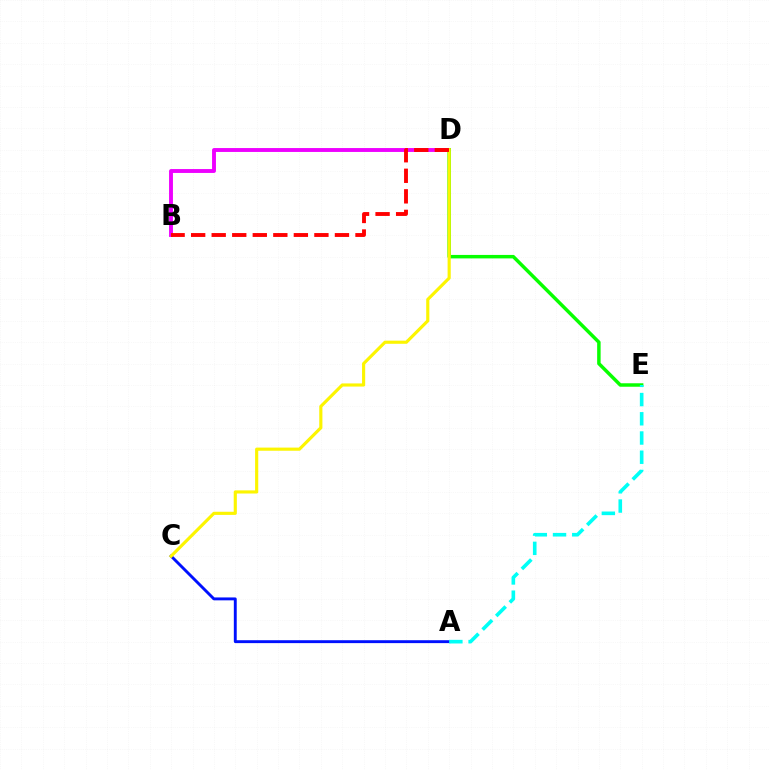{('B', 'D'): [{'color': '#ee00ff', 'line_style': 'solid', 'thickness': 2.79}, {'color': '#ff0000', 'line_style': 'dashed', 'thickness': 2.79}], ('D', 'E'): [{'color': '#08ff00', 'line_style': 'solid', 'thickness': 2.5}], ('A', 'C'): [{'color': '#0010ff', 'line_style': 'solid', 'thickness': 2.09}], ('C', 'D'): [{'color': '#fcf500', 'line_style': 'solid', 'thickness': 2.26}], ('A', 'E'): [{'color': '#00fff6', 'line_style': 'dashed', 'thickness': 2.61}]}